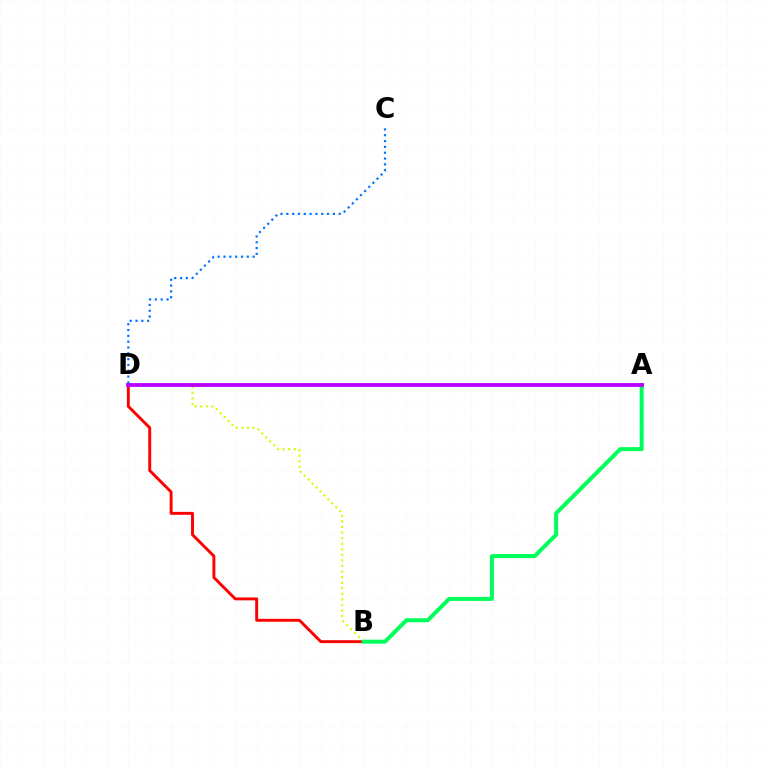{('B', 'D'): [{'color': '#d1ff00', 'line_style': 'dotted', 'thickness': 1.51}, {'color': '#ff0000', 'line_style': 'solid', 'thickness': 2.1}], ('A', 'B'): [{'color': '#00ff5c', 'line_style': 'solid', 'thickness': 2.88}], ('A', 'D'): [{'color': '#b900ff', 'line_style': 'solid', 'thickness': 2.76}], ('C', 'D'): [{'color': '#0074ff', 'line_style': 'dotted', 'thickness': 1.58}]}